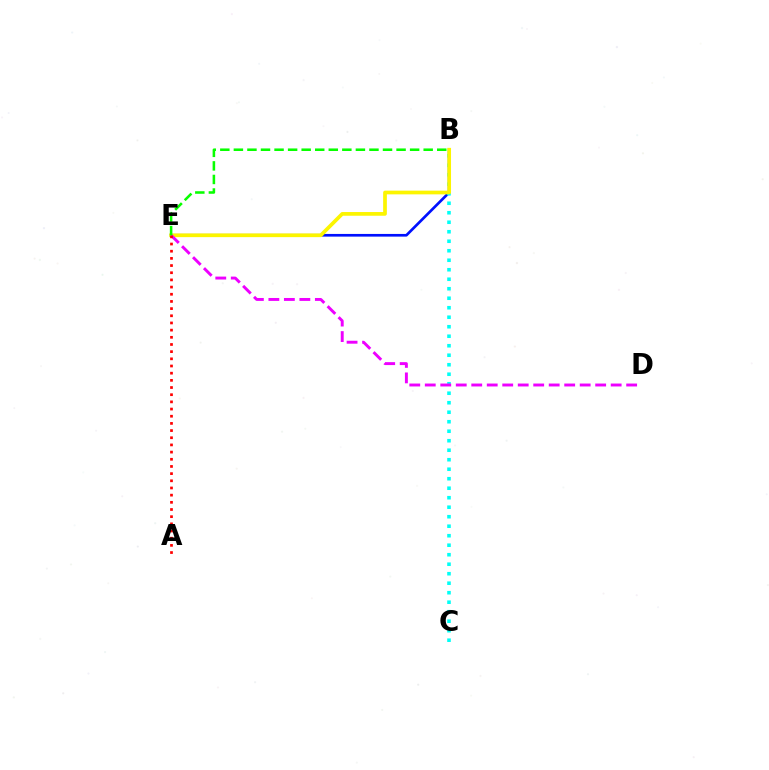{('B', 'E'): [{'color': '#0010ff', 'line_style': 'solid', 'thickness': 1.93}, {'color': '#fcf500', 'line_style': 'solid', 'thickness': 2.67}, {'color': '#08ff00', 'line_style': 'dashed', 'thickness': 1.84}], ('B', 'C'): [{'color': '#00fff6', 'line_style': 'dotted', 'thickness': 2.58}], ('D', 'E'): [{'color': '#ee00ff', 'line_style': 'dashed', 'thickness': 2.1}], ('A', 'E'): [{'color': '#ff0000', 'line_style': 'dotted', 'thickness': 1.95}]}